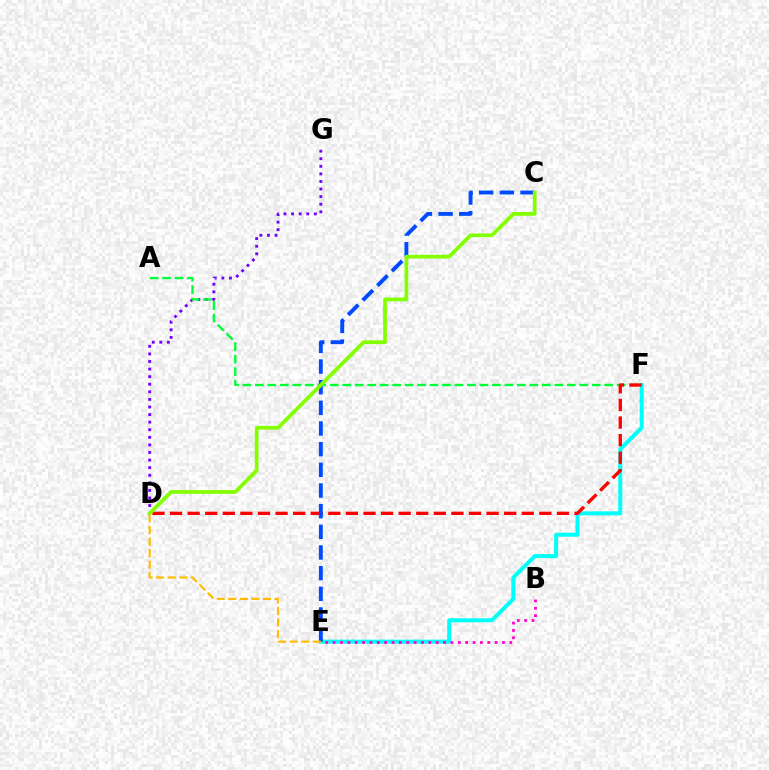{('D', 'G'): [{'color': '#7200ff', 'line_style': 'dotted', 'thickness': 2.06}], ('A', 'F'): [{'color': '#00ff39', 'line_style': 'dashed', 'thickness': 1.7}], ('E', 'F'): [{'color': '#00fff6', 'line_style': 'solid', 'thickness': 2.88}], ('B', 'E'): [{'color': '#ff00cf', 'line_style': 'dotted', 'thickness': 2.0}], ('D', 'F'): [{'color': '#ff0000', 'line_style': 'dashed', 'thickness': 2.39}], ('C', 'E'): [{'color': '#004bff', 'line_style': 'dashed', 'thickness': 2.81}], ('C', 'D'): [{'color': '#84ff00', 'line_style': 'solid', 'thickness': 2.68}], ('D', 'E'): [{'color': '#ffbd00', 'line_style': 'dashed', 'thickness': 1.57}]}